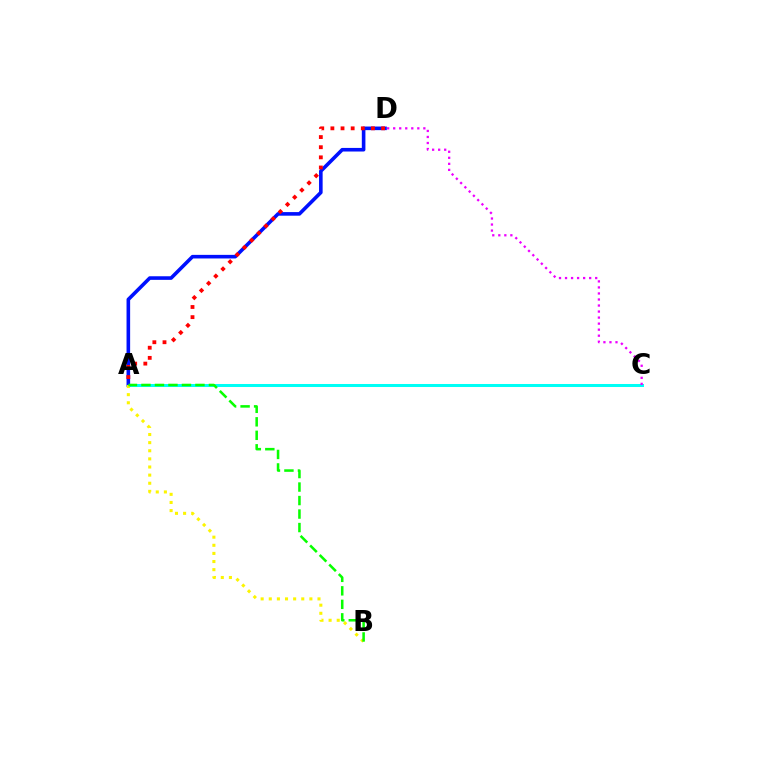{('A', 'C'): [{'color': '#00fff6', 'line_style': 'solid', 'thickness': 2.17}], ('C', 'D'): [{'color': '#ee00ff', 'line_style': 'dotted', 'thickness': 1.64}], ('A', 'D'): [{'color': '#0010ff', 'line_style': 'solid', 'thickness': 2.59}, {'color': '#ff0000', 'line_style': 'dotted', 'thickness': 2.76}], ('A', 'B'): [{'color': '#fcf500', 'line_style': 'dotted', 'thickness': 2.21}, {'color': '#08ff00', 'line_style': 'dashed', 'thickness': 1.83}]}